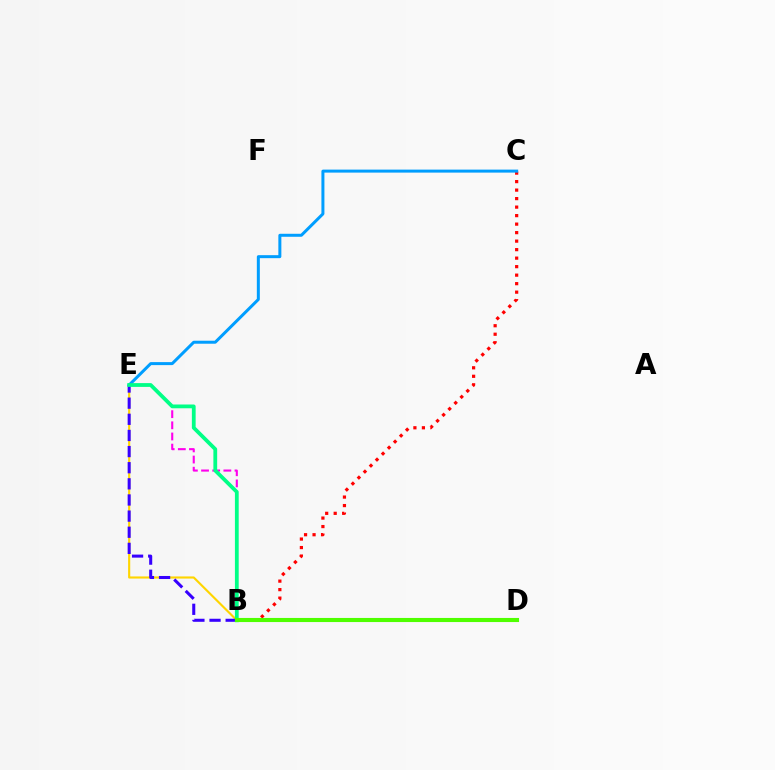{('B', 'C'): [{'color': '#ff0000', 'line_style': 'dotted', 'thickness': 2.31}], ('C', 'E'): [{'color': '#009eff', 'line_style': 'solid', 'thickness': 2.16}], ('B', 'E'): [{'color': '#ffd500', 'line_style': 'solid', 'thickness': 1.54}, {'color': '#ff00ed', 'line_style': 'dashed', 'thickness': 1.51}, {'color': '#3700ff', 'line_style': 'dashed', 'thickness': 2.19}, {'color': '#00ff86', 'line_style': 'solid', 'thickness': 2.72}], ('B', 'D'): [{'color': '#4fff00', 'line_style': 'solid', 'thickness': 2.95}]}